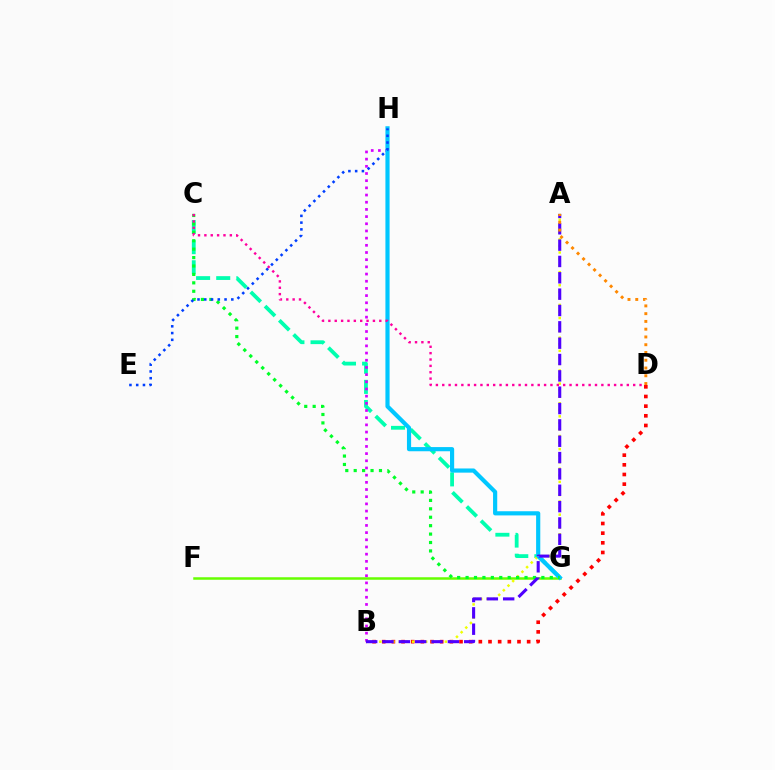{('F', 'G'): [{'color': '#66ff00', 'line_style': 'solid', 'thickness': 1.81}], ('B', 'D'): [{'color': '#ff0000', 'line_style': 'dotted', 'thickness': 2.63}], ('C', 'G'): [{'color': '#00ffaf', 'line_style': 'dashed', 'thickness': 2.73}, {'color': '#00ff27', 'line_style': 'dotted', 'thickness': 2.29}], ('B', 'H'): [{'color': '#d600ff', 'line_style': 'dotted', 'thickness': 1.95}], ('A', 'B'): [{'color': '#eeff00', 'line_style': 'dotted', 'thickness': 1.78}, {'color': '#4f00ff', 'line_style': 'dashed', 'thickness': 2.22}], ('G', 'H'): [{'color': '#00c7ff', 'line_style': 'solid', 'thickness': 3.0}], ('E', 'H'): [{'color': '#003fff', 'line_style': 'dotted', 'thickness': 1.84}], ('A', 'D'): [{'color': '#ff8800', 'line_style': 'dotted', 'thickness': 2.11}], ('C', 'D'): [{'color': '#ff00a0', 'line_style': 'dotted', 'thickness': 1.73}]}